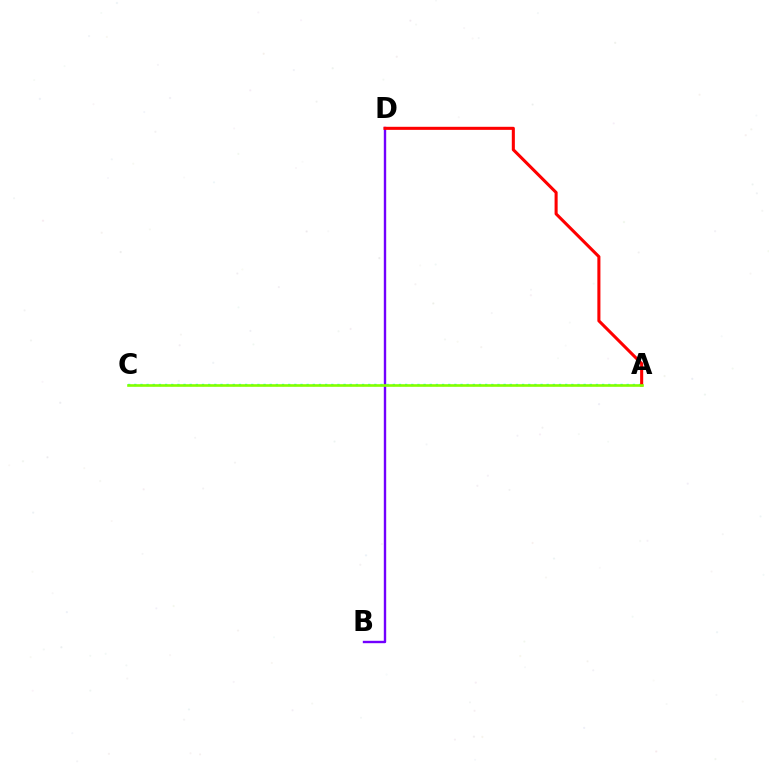{('B', 'D'): [{'color': '#7200ff', 'line_style': 'solid', 'thickness': 1.72}], ('A', 'C'): [{'color': '#00fff6', 'line_style': 'dotted', 'thickness': 1.67}, {'color': '#84ff00', 'line_style': 'solid', 'thickness': 1.89}], ('A', 'D'): [{'color': '#ff0000', 'line_style': 'solid', 'thickness': 2.2}]}